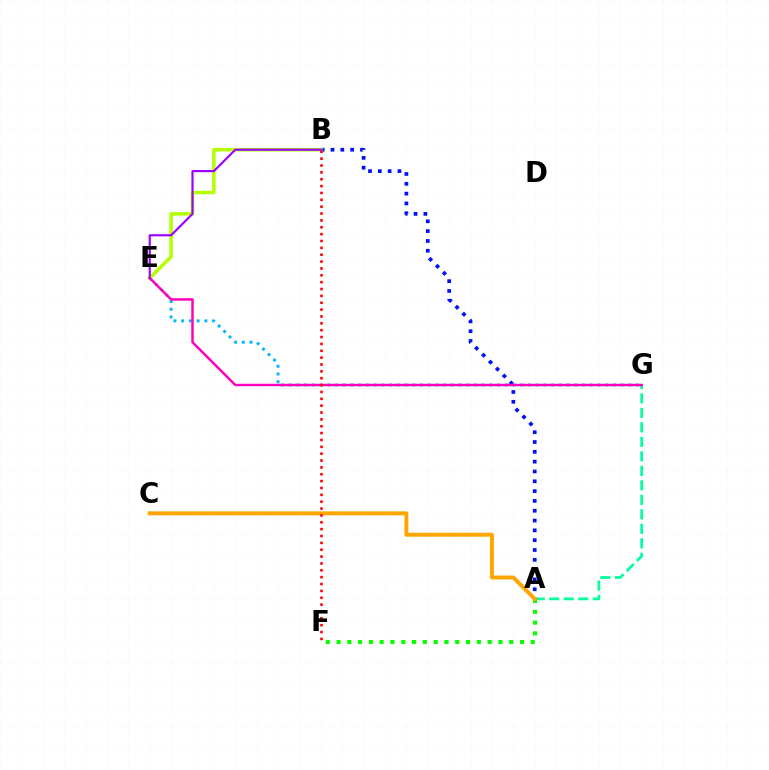{('A', 'B'): [{'color': '#0010ff', 'line_style': 'dotted', 'thickness': 2.67}], ('E', 'G'): [{'color': '#00b5ff', 'line_style': 'dotted', 'thickness': 2.1}, {'color': '#ff00bd', 'line_style': 'solid', 'thickness': 1.78}], ('B', 'E'): [{'color': '#b3ff00', 'line_style': 'solid', 'thickness': 2.51}, {'color': '#9b00ff', 'line_style': 'solid', 'thickness': 1.54}], ('A', 'G'): [{'color': '#00ff9d', 'line_style': 'dashed', 'thickness': 1.97}], ('A', 'F'): [{'color': '#08ff00', 'line_style': 'dotted', 'thickness': 2.93}], ('A', 'C'): [{'color': '#ffa500', 'line_style': 'solid', 'thickness': 2.83}], ('B', 'F'): [{'color': '#ff0000', 'line_style': 'dotted', 'thickness': 1.86}]}